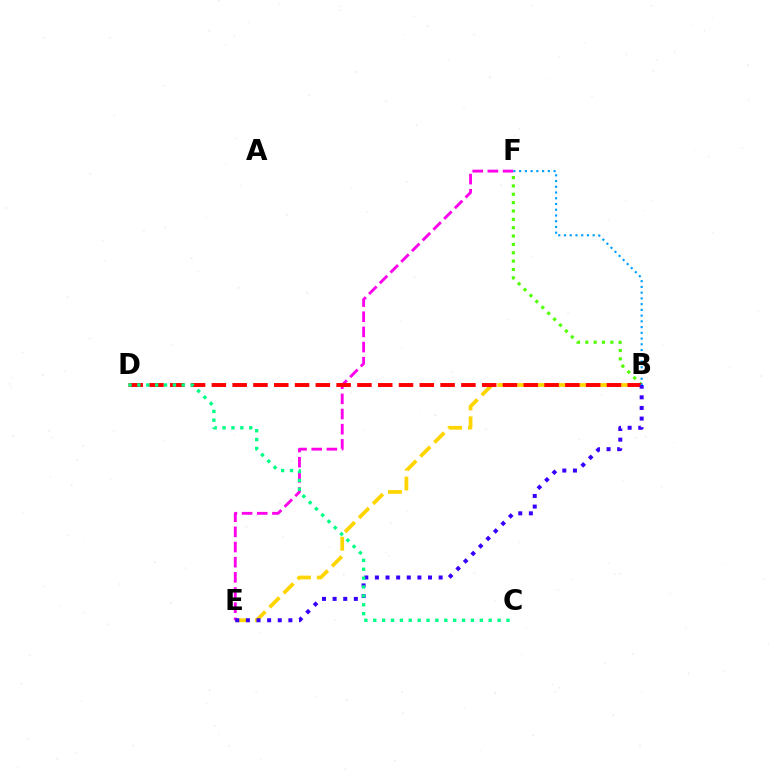{('B', 'E'): [{'color': '#ffd500', 'line_style': 'dashed', 'thickness': 2.7}, {'color': '#3700ff', 'line_style': 'dotted', 'thickness': 2.88}], ('E', 'F'): [{'color': '#ff00ed', 'line_style': 'dashed', 'thickness': 2.06}], ('B', 'F'): [{'color': '#4fff00', 'line_style': 'dotted', 'thickness': 2.27}, {'color': '#009eff', 'line_style': 'dotted', 'thickness': 1.56}], ('B', 'D'): [{'color': '#ff0000', 'line_style': 'dashed', 'thickness': 2.82}], ('C', 'D'): [{'color': '#00ff86', 'line_style': 'dotted', 'thickness': 2.41}]}